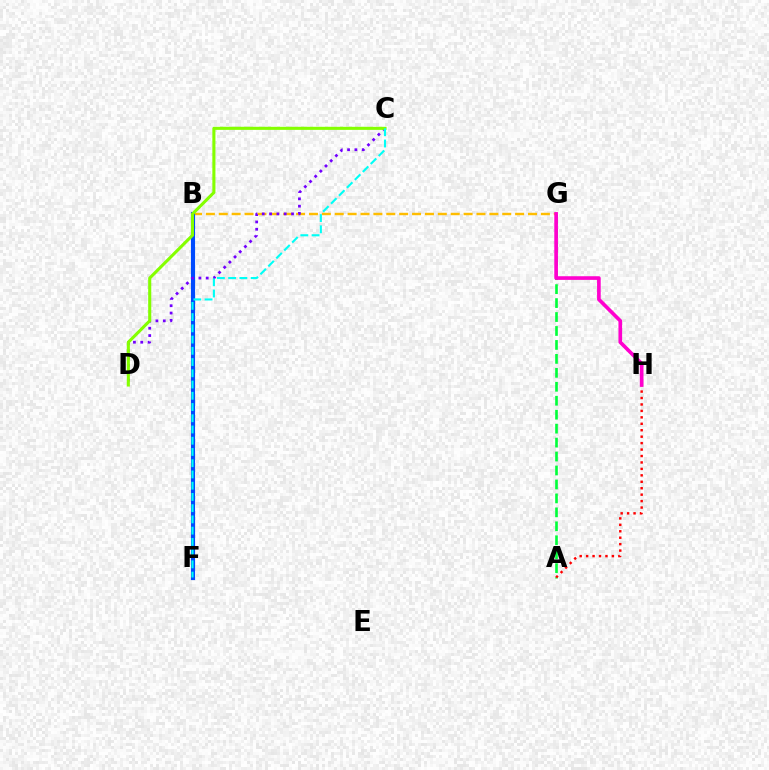{('B', 'G'): [{'color': '#ffbd00', 'line_style': 'dashed', 'thickness': 1.75}], ('B', 'F'): [{'color': '#004bff', 'line_style': 'solid', 'thickness': 2.98}], ('C', 'D'): [{'color': '#7200ff', 'line_style': 'dotted', 'thickness': 1.99}, {'color': '#84ff00', 'line_style': 'solid', 'thickness': 2.22}], ('A', 'G'): [{'color': '#00ff39', 'line_style': 'dashed', 'thickness': 1.9}], ('C', 'F'): [{'color': '#00fff6', 'line_style': 'dashed', 'thickness': 1.53}], ('A', 'H'): [{'color': '#ff0000', 'line_style': 'dotted', 'thickness': 1.75}], ('G', 'H'): [{'color': '#ff00cf', 'line_style': 'solid', 'thickness': 2.63}]}